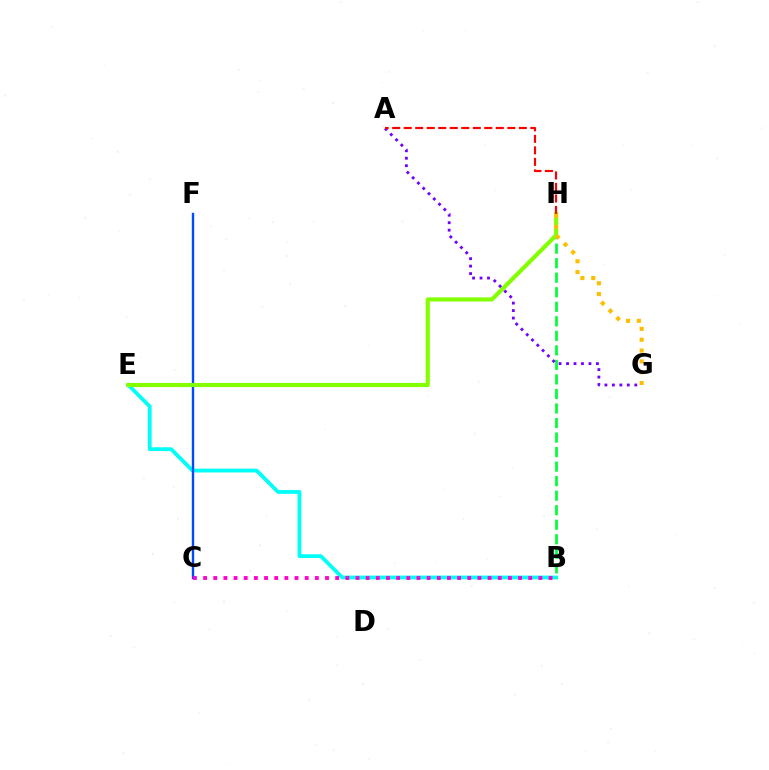{('B', 'E'): [{'color': '#00fff6', 'line_style': 'solid', 'thickness': 2.74}], ('C', 'F'): [{'color': '#004bff', 'line_style': 'solid', 'thickness': 1.71}], ('B', 'H'): [{'color': '#00ff39', 'line_style': 'dashed', 'thickness': 1.97}], ('E', 'H'): [{'color': '#84ff00', 'line_style': 'solid', 'thickness': 2.98}], ('B', 'C'): [{'color': '#ff00cf', 'line_style': 'dotted', 'thickness': 2.76}], ('A', 'G'): [{'color': '#7200ff', 'line_style': 'dotted', 'thickness': 2.03}], ('A', 'H'): [{'color': '#ff0000', 'line_style': 'dashed', 'thickness': 1.56}], ('G', 'H'): [{'color': '#ffbd00', 'line_style': 'dotted', 'thickness': 2.95}]}